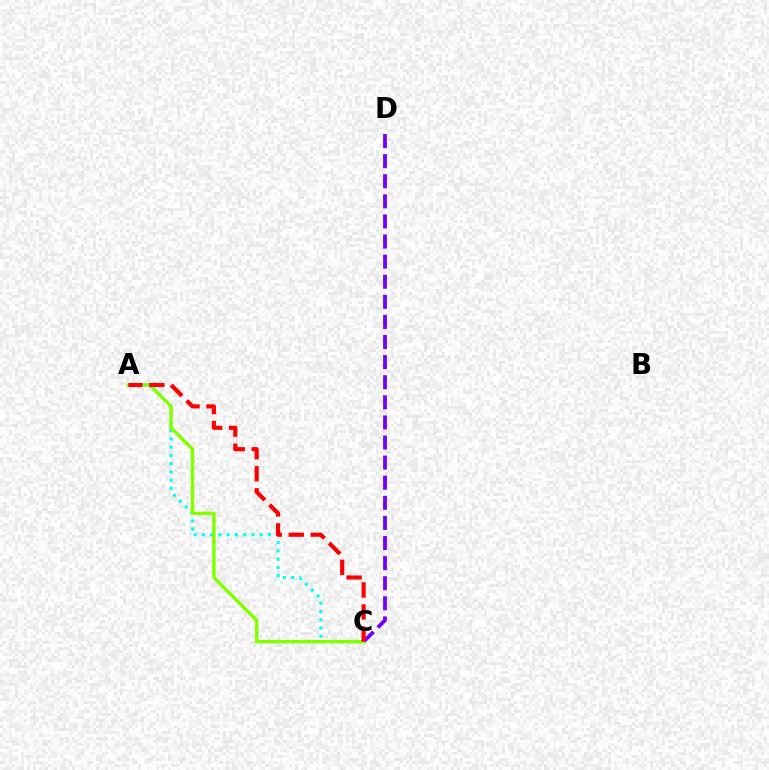{('A', 'C'): [{'color': '#00fff6', 'line_style': 'dotted', 'thickness': 2.24}, {'color': '#84ff00', 'line_style': 'solid', 'thickness': 2.47}, {'color': '#ff0000', 'line_style': 'dashed', 'thickness': 2.99}], ('C', 'D'): [{'color': '#7200ff', 'line_style': 'dashed', 'thickness': 2.73}]}